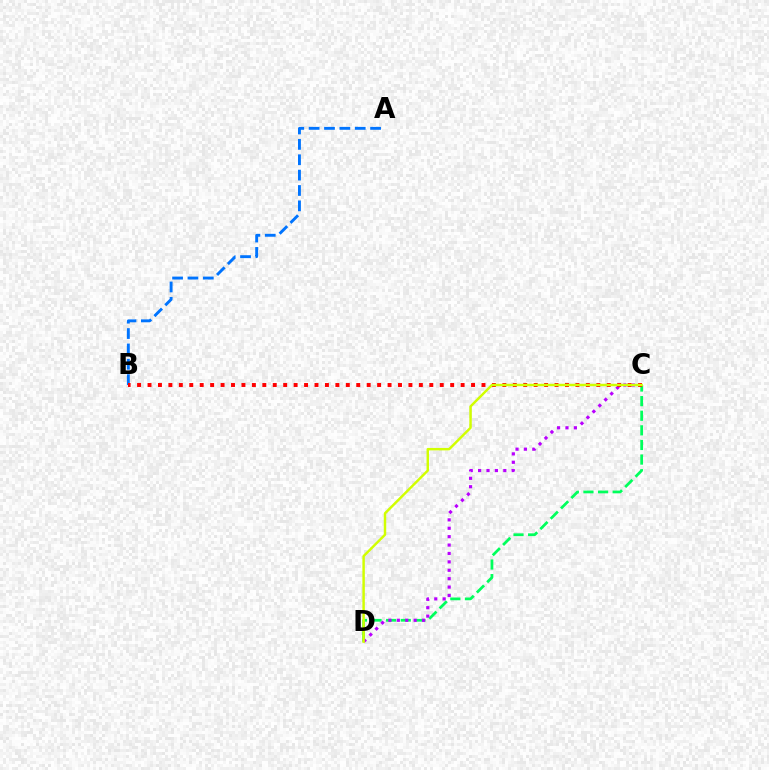{('C', 'D'): [{'color': '#00ff5c', 'line_style': 'dashed', 'thickness': 1.98}, {'color': '#b900ff', 'line_style': 'dotted', 'thickness': 2.28}, {'color': '#d1ff00', 'line_style': 'solid', 'thickness': 1.77}], ('A', 'B'): [{'color': '#0074ff', 'line_style': 'dashed', 'thickness': 2.09}], ('B', 'C'): [{'color': '#ff0000', 'line_style': 'dotted', 'thickness': 2.84}]}